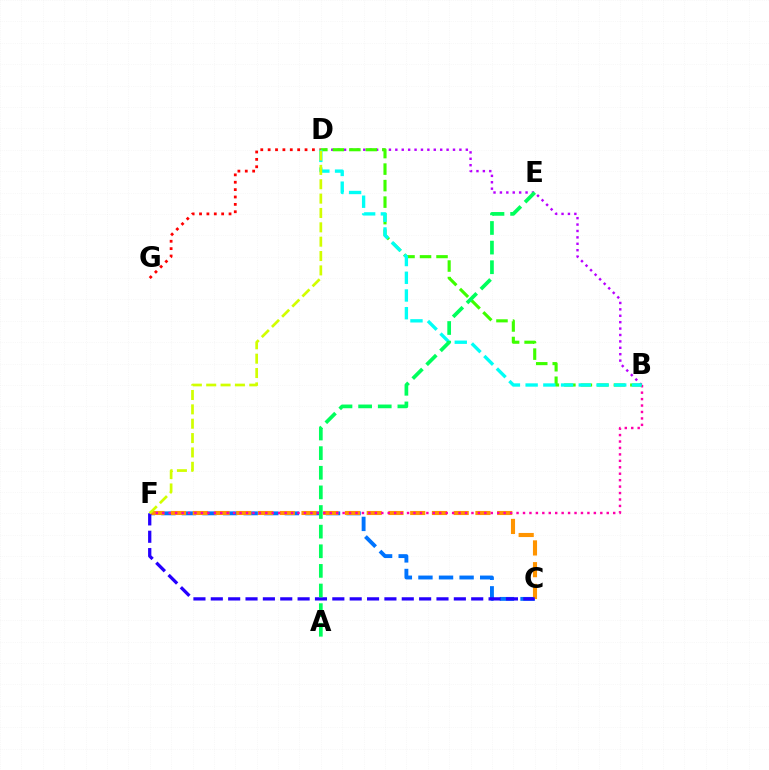{('D', 'G'): [{'color': '#ff0000', 'line_style': 'dotted', 'thickness': 2.0}], ('B', 'D'): [{'color': '#b900ff', 'line_style': 'dotted', 'thickness': 1.74}, {'color': '#3dff00', 'line_style': 'dashed', 'thickness': 2.24}, {'color': '#00fff6', 'line_style': 'dashed', 'thickness': 2.41}], ('C', 'F'): [{'color': '#0074ff', 'line_style': 'dashed', 'thickness': 2.8}, {'color': '#ff9400', 'line_style': 'dashed', 'thickness': 2.95}, {'color': '#2500ff', 'line_style': 'dashed', 'thickness': 2.36}], ('B', 'F'): [{'color': '#ff00ac', 'line_style': 'dotted', 'thickness': 1.75}], ('D', 'F'): [{'color': '#d1ff00', 'line_style': 'dashed', 'thickness': 1.95}], ('A', 'E'): [{'color': '#00ff5c', 'line_style': 'dashed', 'thickness': 2.67}]}